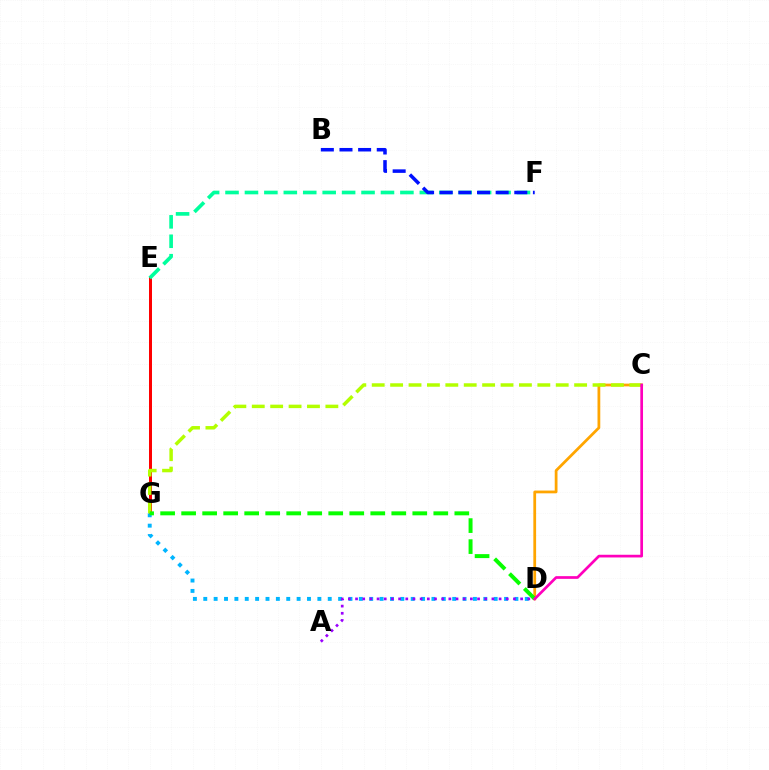{('C', 'D'): [{'color': '#ffa500', 'line_style': 'solid', 'thickness': 1.99}, {'color': '#ff00bd', 'line_style': 'solid', 'thickness': 1.95}], ('E', 'G'): [{'color': '#ff0000', 'line_style': 'solid', 'thickness': 2.16}], ('E', 'F'): [{'color': '#00ff9d', 'line_style': 'dashed', 'thickness': 2.64}], ('B', 'F'): [{'color': '#0010ff', 'line_style': 'dashed', 'thickness': 2.53}], ('D', 'G'): [{'color': '#00b5ff', 'line_style': 'dotted', 'thickness': 2.82}, {'color': '#08ff00', 'line_style': 'dashed', 'thickness': 2.85}], ('A', 'D'): [{'color': '#9b00ff', 'line_style': 'dotted', 'thickness': 1.95}], ('C', 'G'): [{'color': '#b3ff00', 'line_style': 'dashed', 'thickness': 2.5}]}